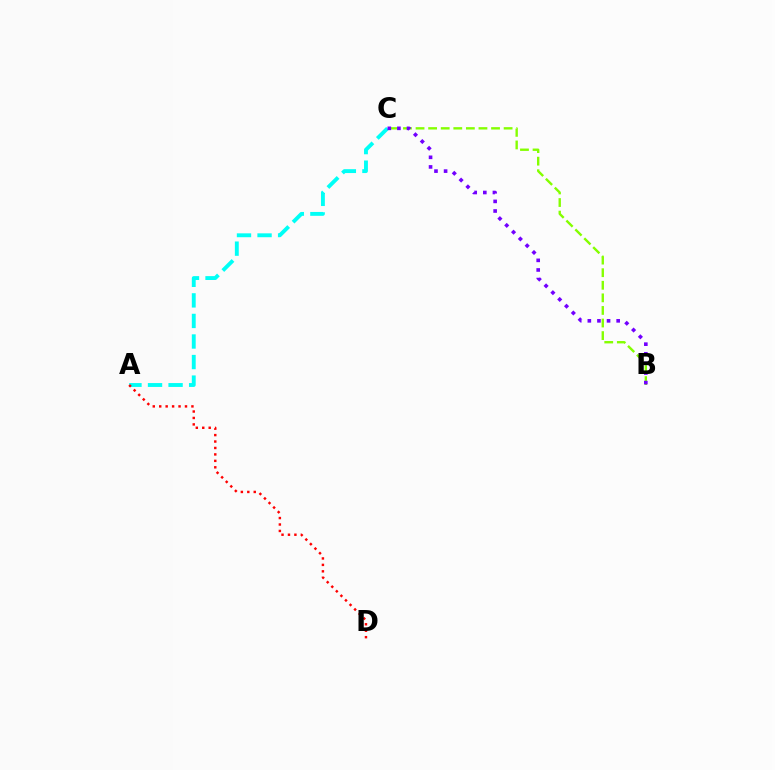{('B', 'C'): [{'color': '#84ff00', 'line_style': 'dashed', 'thickness': 1.71}, {'color': '#7200ff', 'line_style': 'dotted', 'thickness': 2.61}], ('A', 'C'): [{'color': '#00fff6', 'line_style': 'dashed', 'thickness': 2.79}], ('A', 'D'): [{'color': '#ff0000', 'line_style': 'dotted', 'thickness': 1.75}]}